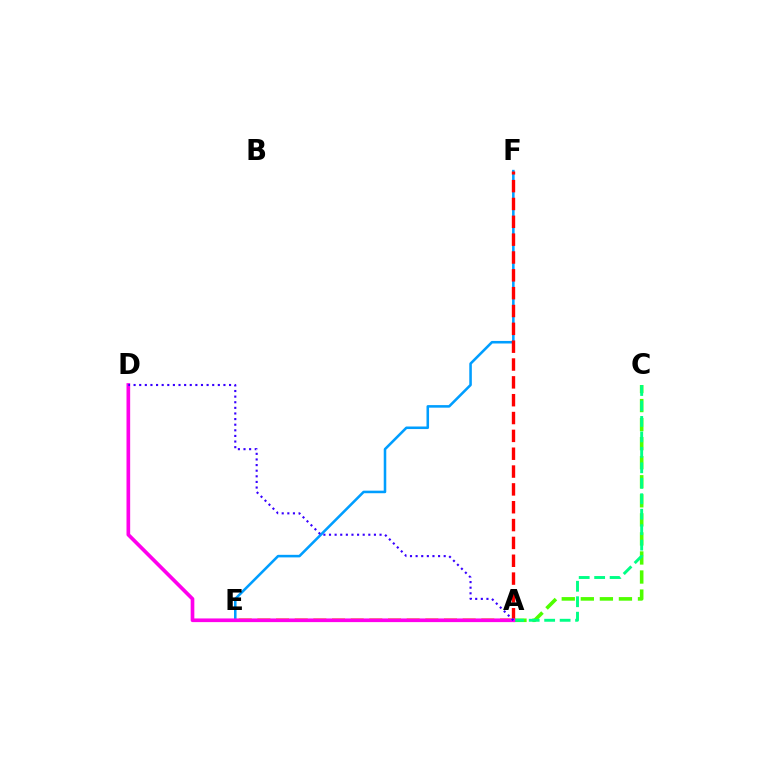{('A', 'C'): [{'color': '#4fff00', 'line_style': 'dashed', 'thickness': 2.59}, {'color': '#00ff86', 'line_style': 'dashed', 'thickness': 2.1}], ('E', 'F'): [{'color': '#009eff', 'line_style': 'solid', 'thickness': 1.84}], ('A', 'F'): [{'color': '#ff0000', 'line_style': 'dashed', 'thickness': 2.42}], ('A', 'E'): [{'color': '#ffd500', 'line_style': 'dashed', 'thickness': 2.54}], ('A', 'D'): [{'color': '#ff00ed', 'line_style': 'solid', 'thickness': 2.64}, {'color': '#3700ff', 'line_style': 'dotted', 'thickness': 1.53}]}